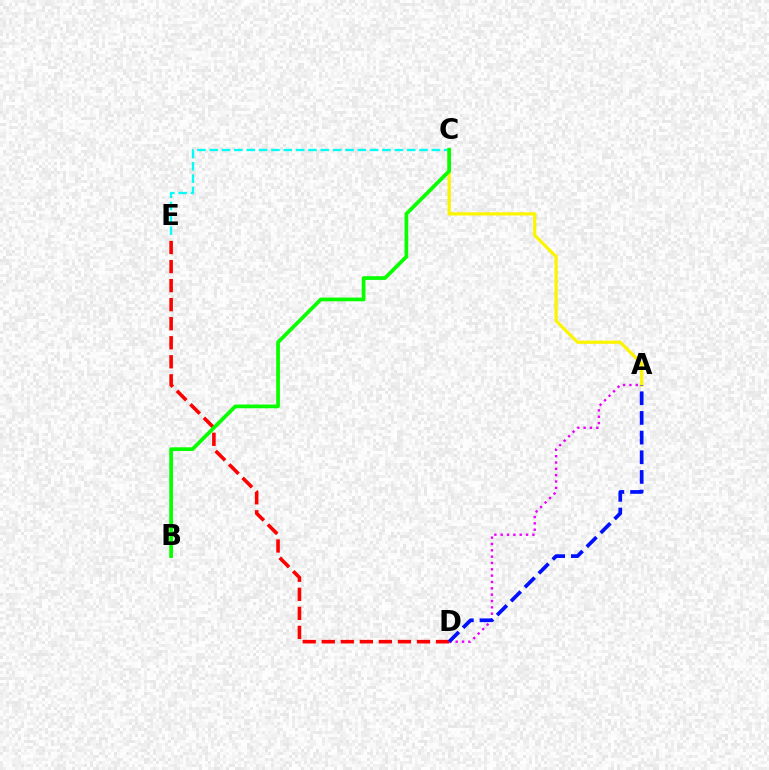{('C', 'E'): [{'color': '#00fff6', 'line_style': 'dashed', 'thickness': 1.68}], ('A', 'D'): [{'color': '#ee00ff', 'line_style': 'dotted', 'thickness': 1.72}, {'color': '#0010ff', 'line_style': 'dashed', 'thickness': 2.67}], ('A', 'C'): [{'color': '#fcf500', 'line_style': 'solid', 'thickness': 2.33}], ('D', 'E'): [{'color': '#ff0000', 'line_style': 'dashed', 'thickness': 2.59}], ('B', 'C'): [{'color': '#08ff00', 'line_style': 'solid', 'thickness': 2.68}]}